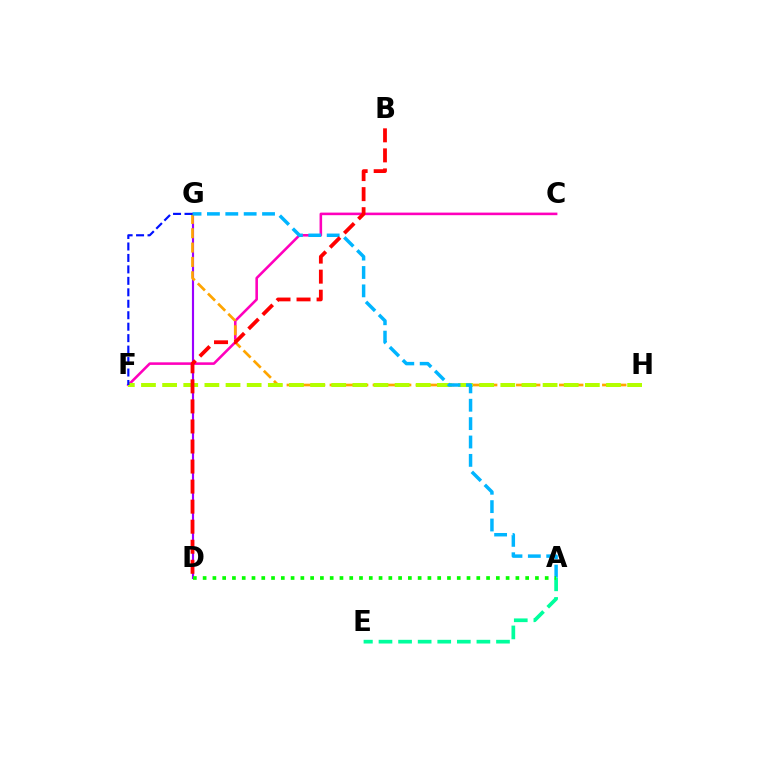{('D', 'G'): [{'color': '#9b00ff', 'line_style': 'solid', 'thickness': 1.54}], ('C', 'F'): [{'color': '#ff00bd', 'line_style': 'solid', 'thickness': 1.86}], ('G', 'H'): [{'color': '#ffa500', 'line_style': 'dashed', 'thickness': 1.95}], ('F', 'H'): [{'color': '#b3ff00', 'line_style': 'dashed', 'thickness': 2.87}], ('A', 'E'): [{'color': '#00ff9d', 'line_style': 'dashed', 'thickness': 2.66}], ('A', 'G'): [{'color': '#00b5ff', 'line_style': 'dashed', 'thickness': 2.5}], ('A', 'D'): [{'color': '#08ff00', 'line_style': 'dotted', 'thickness': 2.66}], ('B', 'D'): [{'color': '#ff0000', 'line_style': 'dashed', 'thickness': 2.72}], ('F', 'G'): [{'color': '#0010ff', 'line_style': 'dashed', 'thickness': 1.56}]}